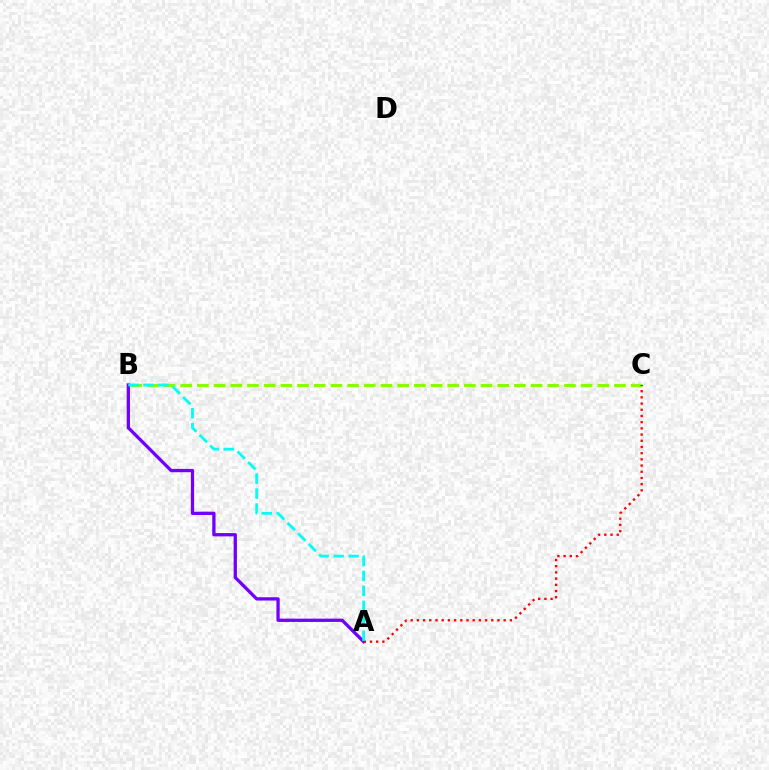{('B', 'C'): [{'color': '#84ff00', 'line_style': 'dashed', 'thickness': 2.27}], ('A', 'B'): [{'color': '#7200ff', 'line_style': 'solid', 'thickness': 2.37}, {'color': '#00fff6', 'line_style': 'dashed', 'thickness': 2.03}], ('A', 'C'): [{'color': '#ff0000', 'line_style': 'dotted', 'thickness': 1.68}]}